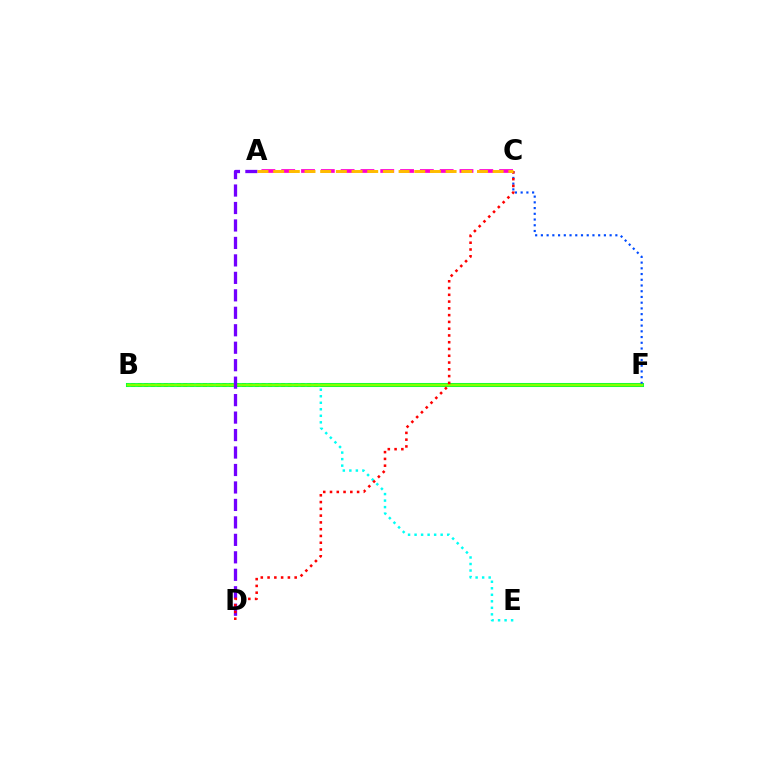{('B', 'F'): [{'color': '#00ff39', 'line_style': 'solid', 'thickness': 2.92}, {'color': '#84ff00', 'line_style': 'solid', 'thickness': 1.79}], ('A', 'C'): [{'color': '#ff00cf', 'line_style': 'dashed', 'thickness': 2.69}, {'color': '#ffbd00', 'line_style': 'dashed', 'thickness': 2.13}], ('B', 'E'): [{'color': '#00fff6', 'line_style': 'dotted', 'thickness': 1.77}], ('C', 'F'): [{'color': '#004bff', 'line_style': 'dotted', 'thickness': 1.56}], ('A', 'D'): [{'color': '#7200ff', 'line_style': 'dashed', 'thickness': 2.37}], ('C', 'D'): [{'color': '#ff0000', 'line_style': 'dotted', 'thickness': 1.84}]}